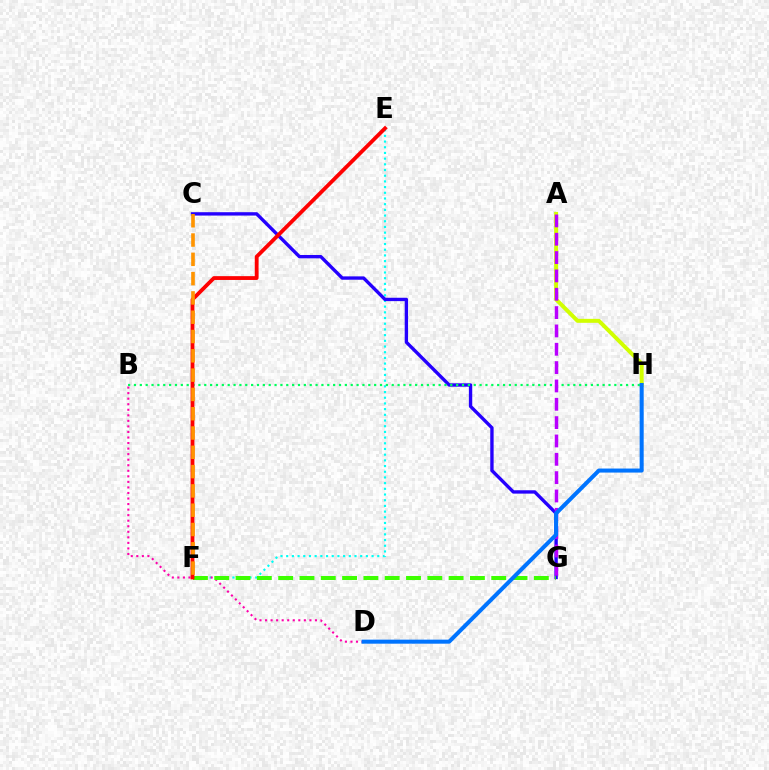{('E', 'F'): [{'color': '#00fff6', 'line_style': 'dotted', 'thickness': 1.55}, {'color': '#ff0000', 'line_style': 'solid', 'thickness': 2.74}], ('C', 'G'): [{'color': '#2500ff', 'line_style': 'solid', 'thickness': 2.42}], ('A', 'H'): [{'color': '#d1ff00', 'line_style': 'solid', 'thickness': 2.86}], ('B', 'D'): [{'color': '#ff00ac', 'line_style': 'dotted', 'thickness': 1.51}], ('B', 'H'): [{'color': '#00ff5c', 'line_style': 'dotted', 'thickness': 1.59}], ('A', 'G'): [{'color': '#b900ff', 'line_style': 'dashed', 'thickness': 2.49}], ('F', 'G'): [{'color': '#3dff00', 'line_style': 'dashed', 'thickness': 2.89}], ('D', 'H'): [{'color': '#0074ff', 'line_style': 'solid', 'thickness': 2.91}], ('C', 'F'): [{'color': '#ff9400', 'line_style': 'dashed', 'thickness': 2.62}]}